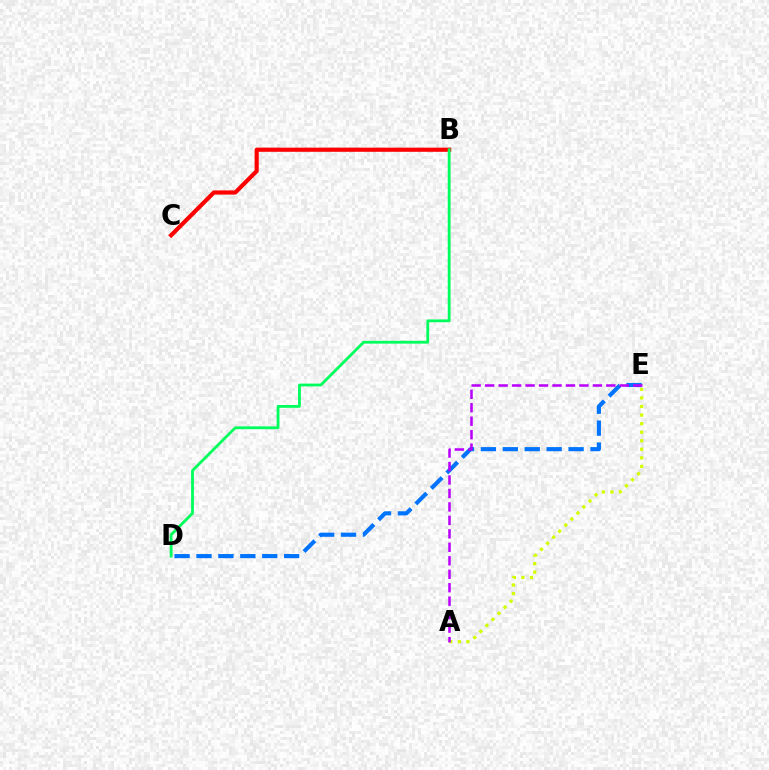{('A', 'E'): [{'color': '#d1ff00', 'line_style': 'dotted', 'thickness': 2.33}, {'color': '#b900ff', 'line_style': 'dashed', 'thickness': 1.83}], ('B', 'C'): [{'color': '#ff0000', 'line_style': 'solid', 'thickness': 2.99}], ('D', 'E'): [{'color': '#0074ff', 'line_style': 'dashed', 'thickness': 2.98}], ('B', 'D'): [{'color': '#00ff5c', 'line_style': 'solid', 'thickness': 2.02}]}